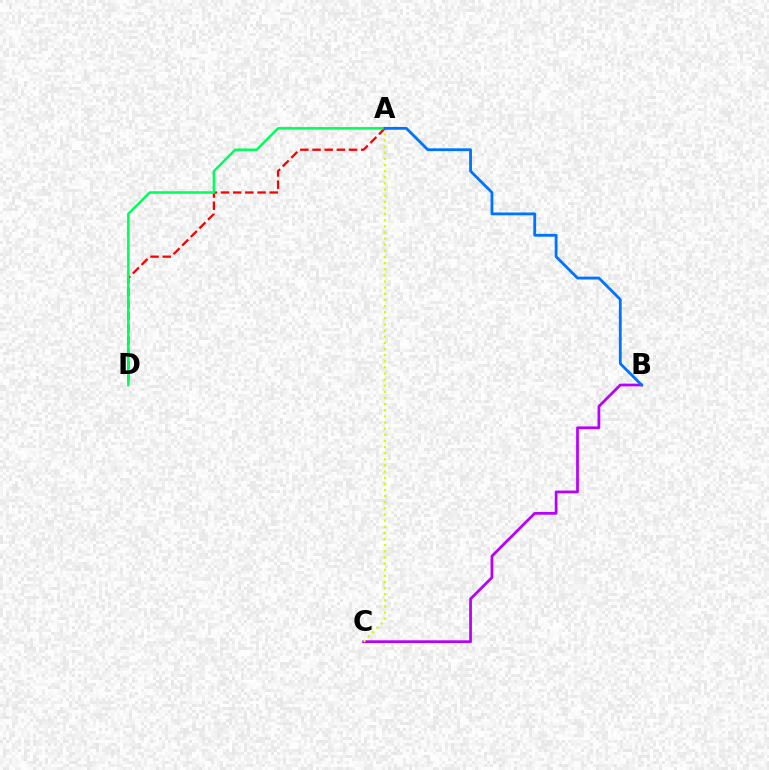{('B', 'C'): [{'color': '#b900ff', 'line_style': 'solid', 'thickness': 1.97}], ('A', 'C'): [{'color': '#d1ff00', 'line_style': 'dotted', 'thickness': 1.67}], ('A', 'D'): [{'color': '#ff0000', 'line_style': 'dashed', 'thickness': 1.65}, {'color': '#00ff5c', 'line_style': 'solid', 'thickness': 1.82}], ('A', 'B'): [{'color': '#0074ff', 'line_style': 'solid', 'thickness': 2.03}]}